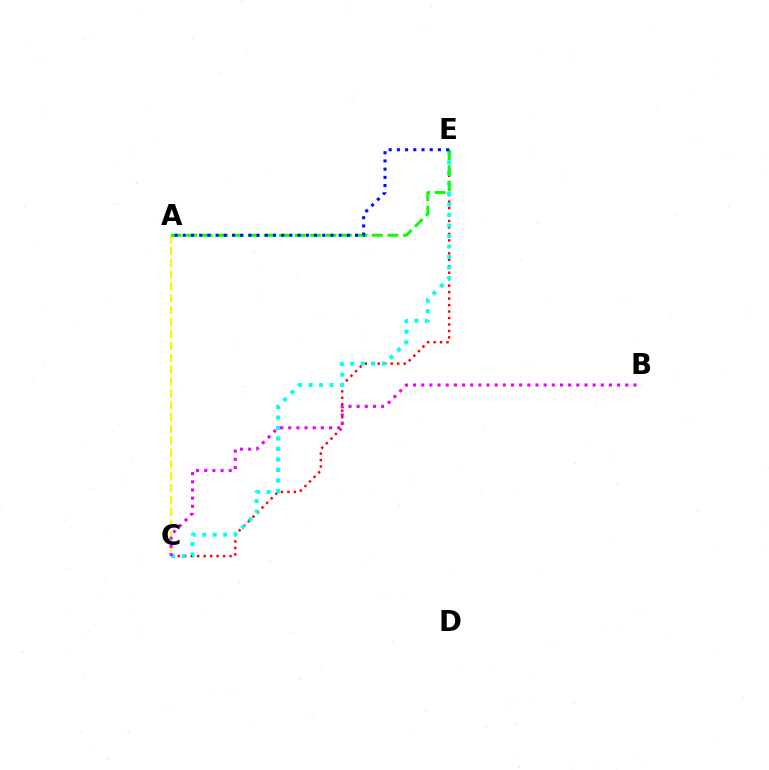{('A', 'C'): [{'color': '#fcf500', 'line_style': 'dashed', 'thickness': 1.61}], ('C', 'E'): [{'color': '#ff0000', 'line_style': 'dotted', 'thickness': 1.76}, {'color': '#00fff6', 'line_style': 'dotted', 'thickness': 2.85}], ('A', 'E'): [{'color': '#08ff00', 'line_style': 'dashed', 'thickness': 2.1}, {'color': '#0010ff', 'line_style': 'dotted', 'thickness': 2.23}], ('B', 'C'): [{'color': '#ee00ff', 'line_style': 'dotted', 'thickness': 2.22}]}